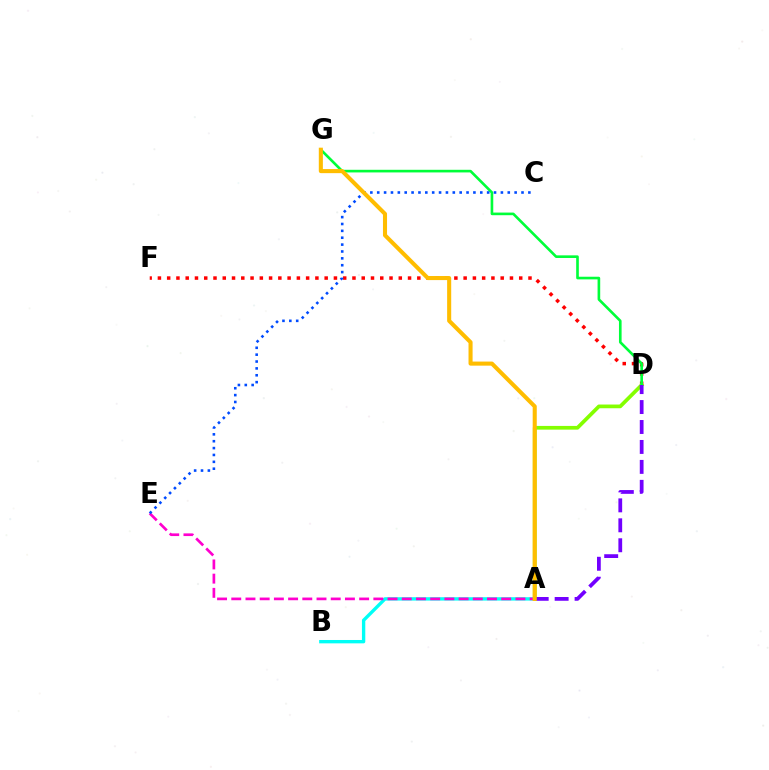{('A', 'B'): [{'color': '#00fff6', 'line_style': 'solid', 'thickness': 2.42}], ('D', 'F'): [{'color': '#ff0000', 'line_style': 'dotted', 'thickness': 2.52}], ('A', 'D'): [{'color': '#84ff00', 'line_style': 'solid', 'thickness': 2.67}, {'color': '#7200ff', 'line_style': 'dashed', 'thickness': 2.71}], ('D', 'G'): [{'color': '#00ff39', 'line_style': 'solid', 'thickness': 1.9}], ('A', 'E'): [{'color': '#ff00cf', 'line_style': 'dashed', 'thickness': 1.93}], ('C', 'E'): [{'color': '#004bff', 'line_style': 'dotted', 'thickness': 1.87}], ('A', 'G'): [{'color': '#ffbd00', 'line_style': 'solid', 'thickness': 2.93}]}